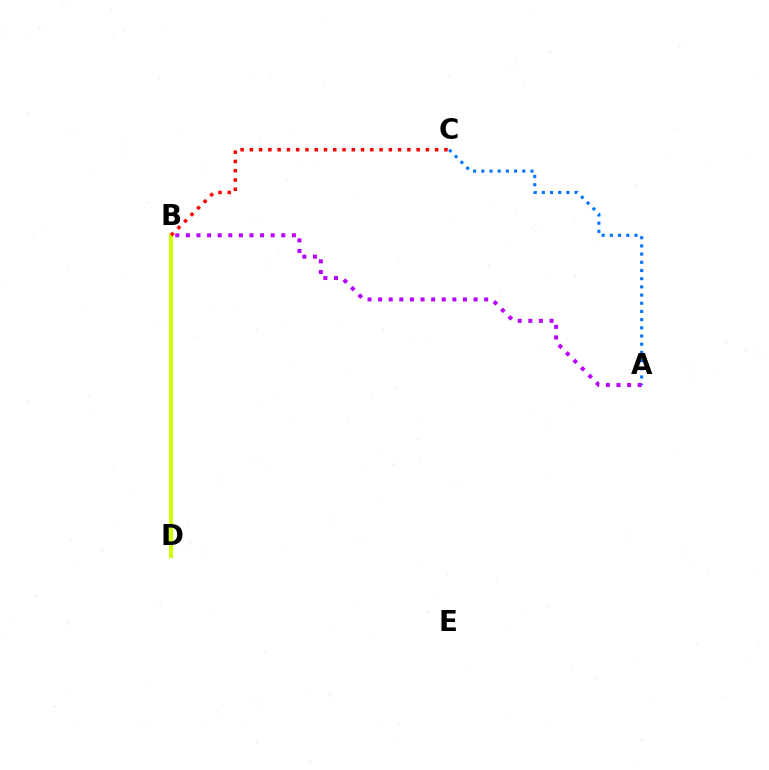{('A', 'C'): [{'color': '#0074ff', 'line_style': 'dotted', 'thickness': 2.23}], ('A', 'B'): [{'color': '#b900ff', 'line_style': 'dotted', 'thickness': 2.88}], ('B', 'D'): [{'color': '#00ff5c', 'line_style': 'solid', 'thickness': 2.19}, {'color': '#d1ff00', 'line_style': 'solid', 'thickness': 2.82}], ('B', 'C'): [{'color': '#ff0000', 'line_style': 'dotted', 'thickness': 2.52}]}